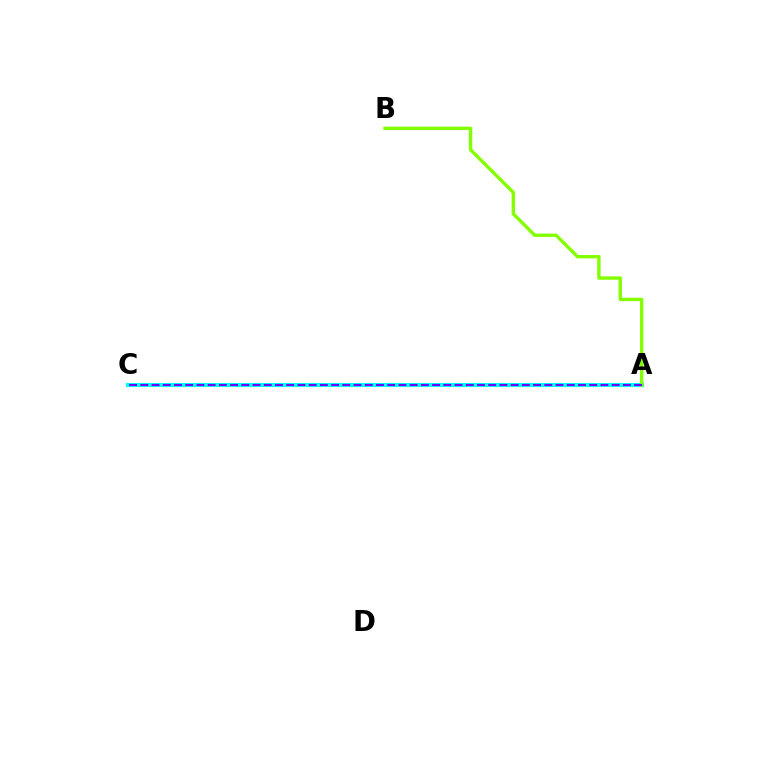{('A', 'C'): [{'color': '#ff0000', 'line_style': 'solid', 'thickness': 2.72}, {'color': '#00fff6', 'line_style': 'solid', 'thickness': 2.97}, {'color': '#7200ff', 'line_style': 'dashed', 'thickness': 1.52}], ('A', 'B'): [{'color': '#84ff00', 'line_style': 'solid', 'thickness': 2.45}]}